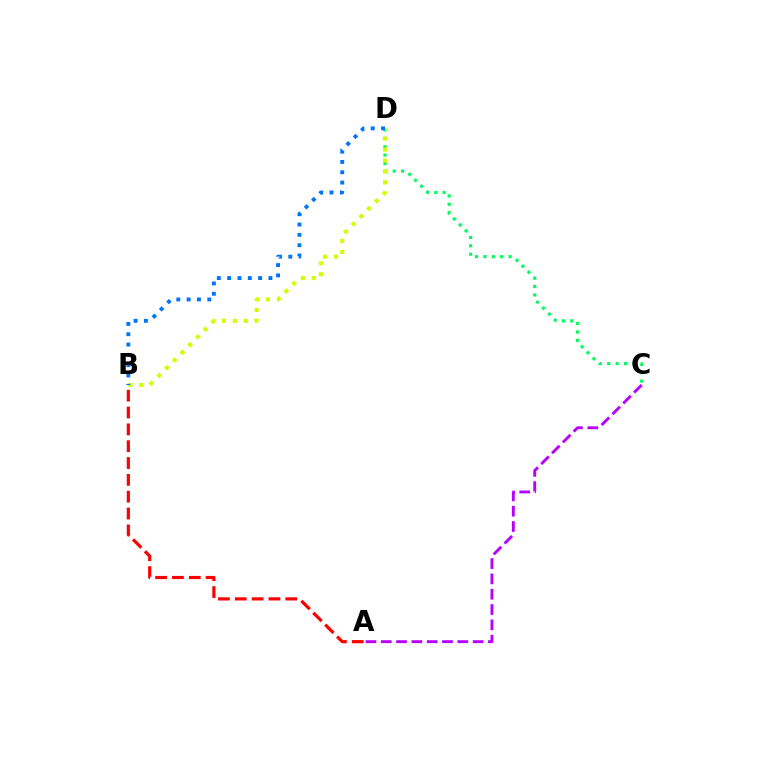{('C', 'D'): [{'color': '#00ff5c', 'line_style': 'dotted', 'thickness': 2.28}], ('A', 'B'): [{'color': '#ff0000', 'line_style': 'dashed', 'thickness': 2.29}], ('B', 'D'): [{'color': '#d1ff00', 'line_style': 'dotted', 'thickness': 2.97}, {'color': '#0074ff', 'line_style': 'dotted', 'thickness': 2.8}], ('A', 'C'): [{'color': '#b900ff', 'line_style': 'dashed', 'thickness': 2.08}]}